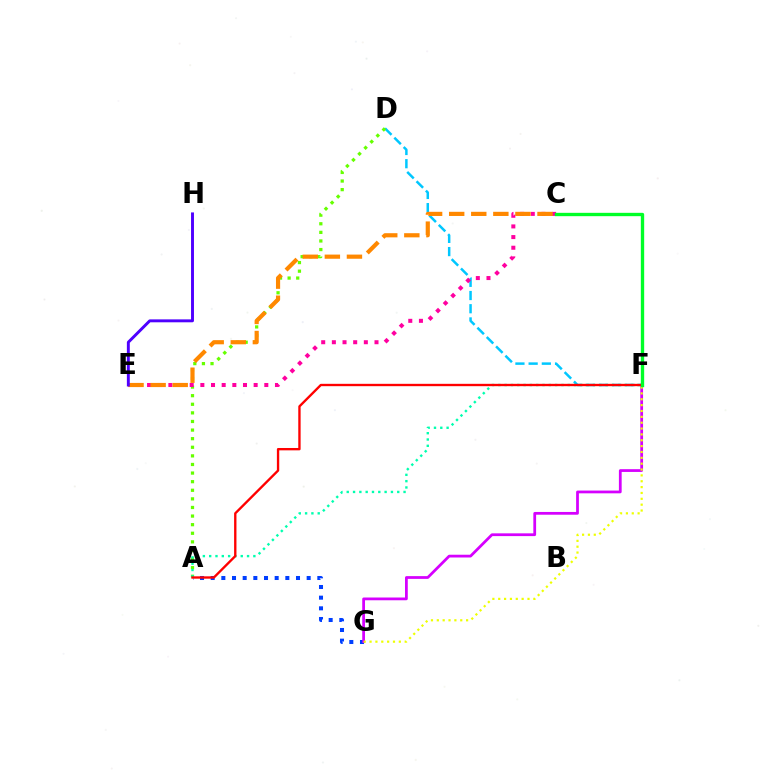{('D', 'F'): [{'color': '#00c7ff', 'line_style': 'dashed', 'thickness': 1.79}], ('A', 'G'): [{'color': '#003fff', 'line_style': 'dotted', 'thickness': 2.9}], ('A', 'D'): [{'color': '#66ff00', 'line_style': 'dotted', 'thickness': 2.34}], ('F', 'G'): [{'color': '#d600ff', 'line_style': 'solid', 'thickness': 1.99}, {'color': '#eeff00', 'line_style': 'dotted', 'thickness': 1.59}], ('C', 'E'): [{'color': '#ff00a0', 'line_style': 'dotted', 'thickness': 2.9}, {'color': '#ff8800', 'line_style': 'dashed', 'thickness': 3.0}], ('A', 'F'): [{'color': '#00ffaf', 'line_style': 'dotted', 'thickness': 1.72}, {'color': '#ff0000', 'line_style': 'solid', 'thickness': 1.69}], ('C', 'F'): [{'color': '#00ff27', 'line_style': 'solid', 'thickness': 2.41}], ('E', 'H'): [{'color': '#4f00ff', 'line_style': 'solid', 'thickness': 2.11}]}